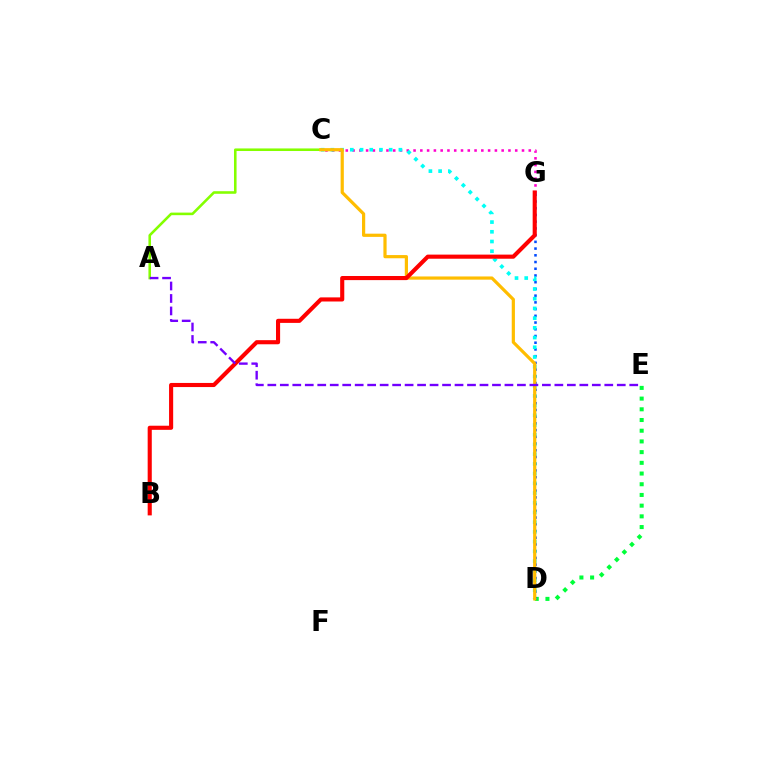{('A', 'C'): [{'color': '#84ff00', 'line_style': 'solid', 'thickness': 1.86}], ('C', 'G'): [{'color': '#ff00cf', 'line_style': 'dotted', 'thickness': 1.84}], ('D', 'E'): [{'color': '#00ff39', 'line_style': 'dotted', 'thickness': 2.91}], ('D', 'G'): [{'color': '#004bff', 'line_style': 'dotted', 'thickness': 1.83}], ('C', 'D'): [{'color': '#00fff6', 'line_style': 'dotted', 'thickness': 2.64}, {'color': '#ffbd00', 'line_style': 'solid', 'thickness': 2.3}], ('B', 'G'): [{'color': '#ff0000', 'line_style': 'solid', 'thickness': 2.96}], ('A', 'E'): [{'color': '#7200ff', 'line_style': 'dashed', 'thickness': 1.7}]}